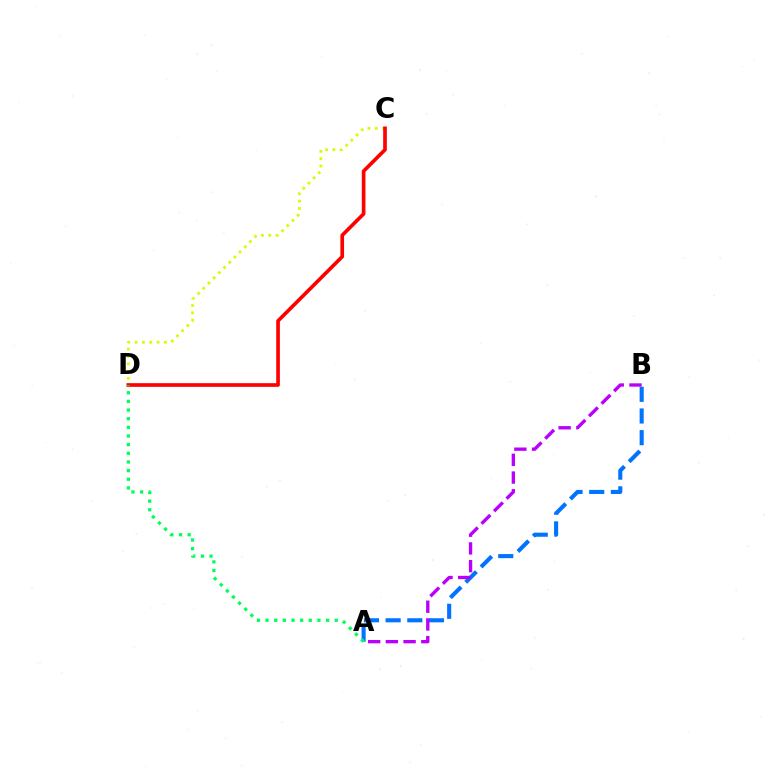{('A', 'B'): [{'color': '#0074ff', 'line_style': 'dashed', 'thickness': 2.94}, {'color': '#b900ff', 'line_style': 'dashed', 'thickness': 2.41}], ('C', 'D'): [{'color': '#d1ff00', 'line_style': 'dotted', 'thickness': 1.99}, {'color': '#ff0000', 'line_style': 'solid', 'thickness': 2.63}], ('A', 'D'): [{'color': '#00ff5c', 'line_style': 'dotted', 'thickness': 2.35}]}